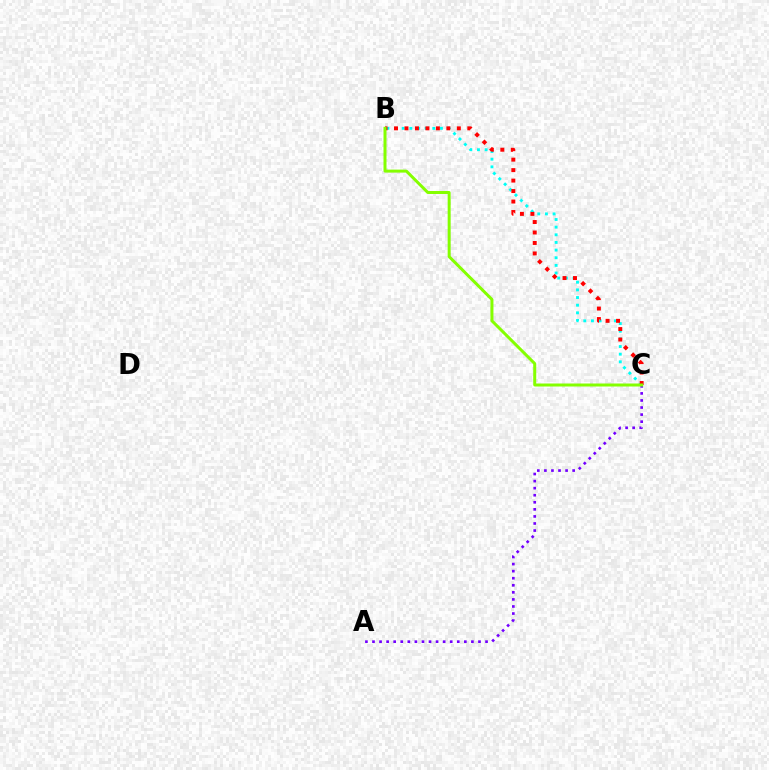{('B', 'C'): [{'color': '#00fff6', 'line_style': 'dotted', 'thickness': 2.08}, {'color': '#ff0000', 'line_style': 'dotted', 'thickness': 2.84}, {'color': '#84ff00', 'line_style': 'solid', 'thickness': 2.16}], ('A', 'C'): [{'color': '#7200ff', 'line_style': 'dotted', 'thickness': 1.92}]}